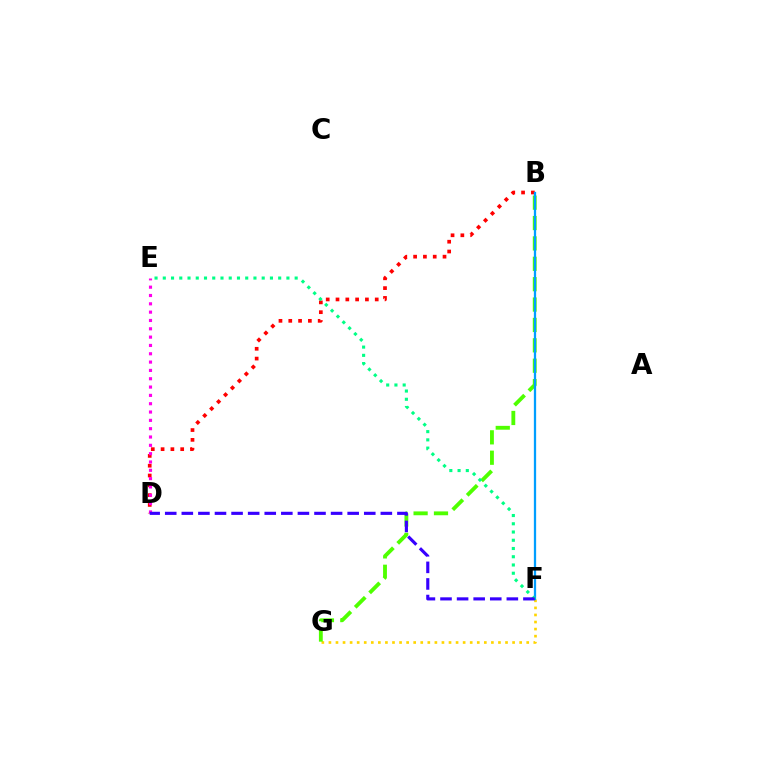{('B', 'D'): [{'color': '#ff0000', 'line_style': 'dotted', 'thickness': 2.66}], ('F', 'G'): [{'color': '#ffd500', 'line_style': 'dotted', 'thickness': 1.92}], ('B', 'G'): [{'color': '#4fff00', 'line_style': 'dashed', 'thickness': 2.77}], ('B', 'F'): [{'color': '#009eff', 'line_style': 'solid', 'thickness': 1.64}], ('E', 'F'): [{'color': '#00ff86', 'line_style': 'dotted', 'thickness': 2.24}], ('D', 'E'): [{'color': '#ff00ed', 'line_style': 'dotted', 'thickness': 2.26}], ('D', 'F'): [{'color': '#3700ff', 'line_style': 'dashed', 'thickness': 2.25}]}